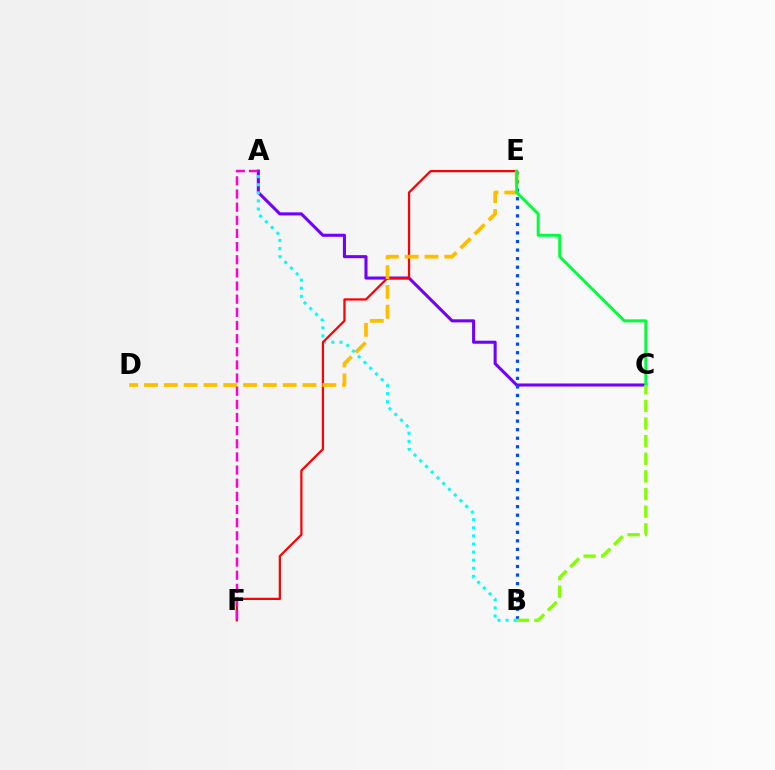{('A', 'C'): [{'color': '#7200ff', 'line_style': 'solid', 'thickness': 2.21}], ('B', 'E'): [{'color': '#004bff', 'line_style': 'dotted', 'thickness': 2.32}], ('A', 'B'): [{'color': '#00fff6', 'line_style': 'dotted', 'thickness': 2.2}], ('E', 'F'): [{'color': '#ff0000', 'line_style': 'solid', 'thickness': 1.61}], ('D', 'E'): [{'color': '#ffbd00', 'line_style': 'dashed', 'thickness': 2.69}], ('C', 'E'): [{'color': '#00ff39', 'line_style': 'solid', 'thickness': 2.13}], ('B', 'C'): [{'color': '#84ff00', 'line_style': 'dashed', 'thickness': 2.39}], ('A', 'F'): [{'color': '#ff00cf', 'line_style': 'dashed', 'thickness': 1.79}]}